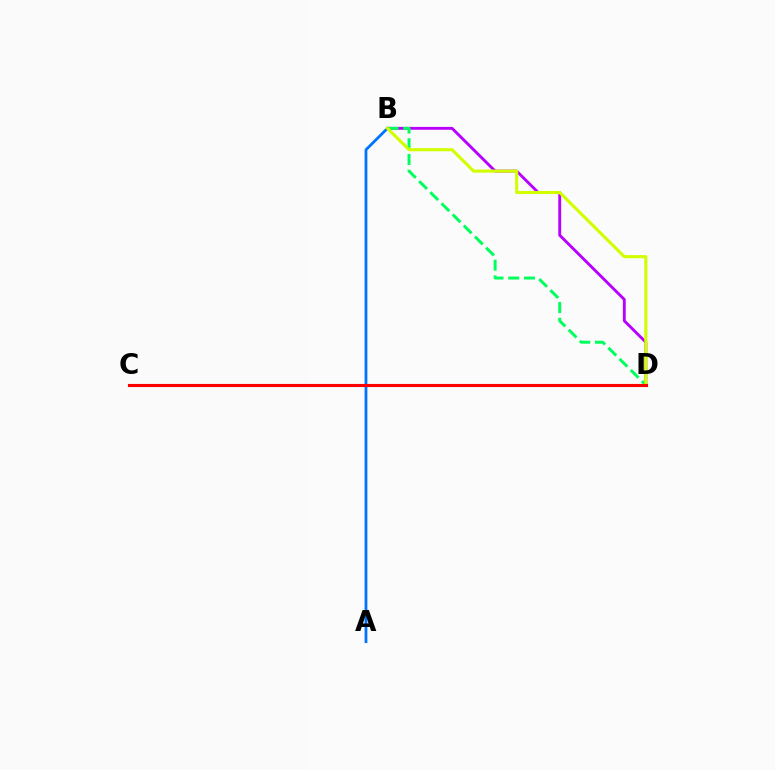{('B', 'D'): [{'color': '#b900ff', 'line_style': 'solid', 'thickness': 2.07}, {'color': '#00ff5c', 'line_style': 'dashed', 'thickness': 2.14}, {'color': '#d1ff00', 'line_style': 'solid', 'thickness': 2.24}], ('A', 'B'): [{'color': '#0074ff', 'line_style': 'solid', 'thickness': 2.0}], ('C', 'D'): [{'color': '#ff0000', 'line_style': 'solid', 'thickness': 2.24}]}